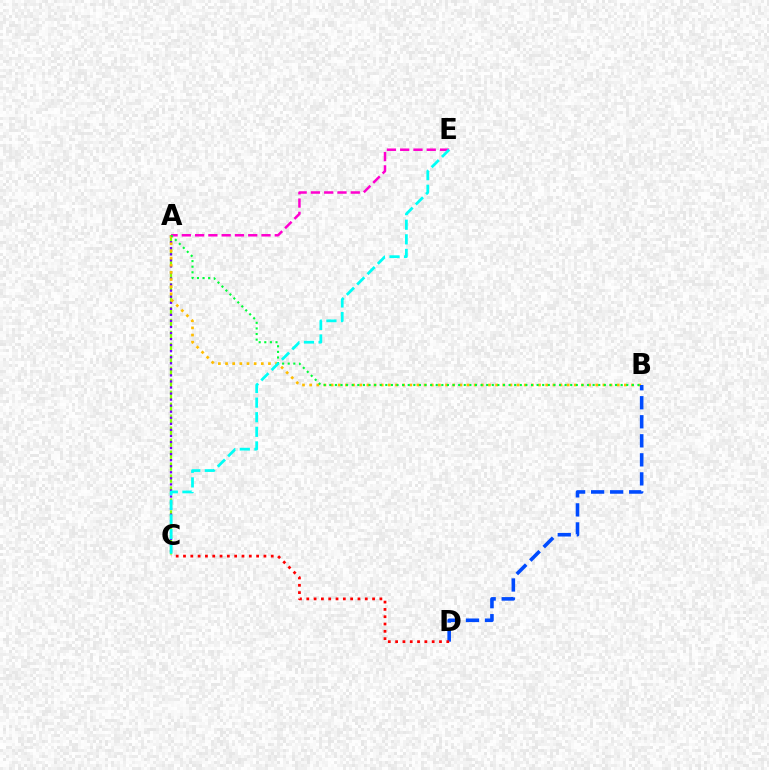{('A', 'E'): [{'color': '#ff00cf', 'line_style': 'dashed', 'thickness': 1.8}], ('A', 'C'): [{'color': '#84ff00', 'line_style': 'dashed', 'thickness': 1.63}, {'color': '#7200ff', 'line_style': 'dotted', 'thickness': 1.64}], ('A', 'B'): [{'color': '#ffbd00', 'line_style': 'dotted', 'thickness': 1.94}, {'color': '#00ff39', 'line_style': 'dotted', 'thickness': 1.52}], ('B', 'D'): [{'color': '#004bff', 'line_style': 'dashed', 'thickness': 2.59}], ('C', 'D'): [{'color': '#ff0000', 'line_style': 'dotted', 'thickness': 1.99}], ('C', 'E'): [{'color': '#00fff6', 'line_style': 'dashed', 'thickness': 1.98}]}